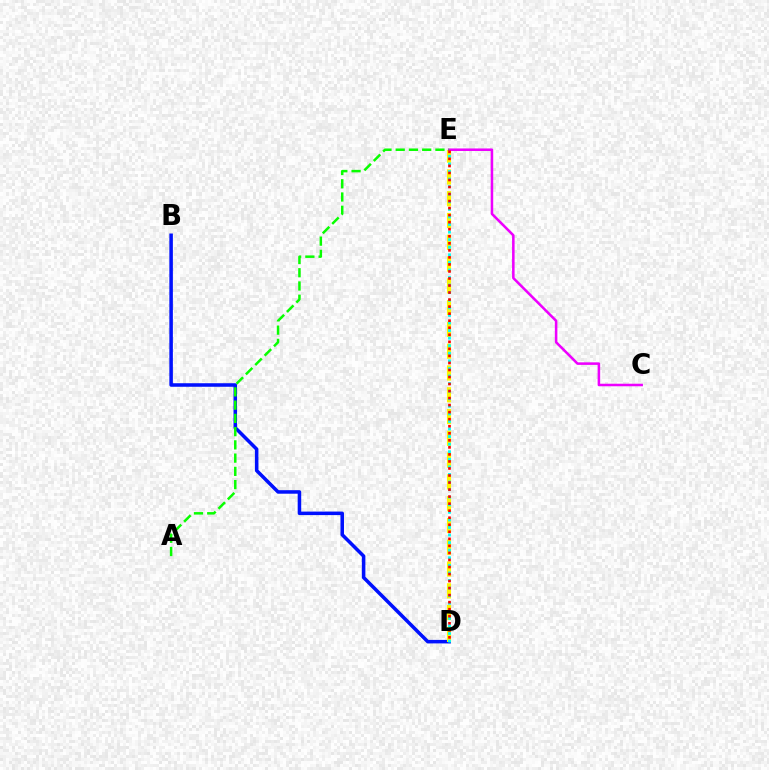{('B', 'D'): [{'color': '#0010ff', 'line_style': 'solid', 'thickness': 2.54}], ('D', 'E'): [{'color': '#fcf500', 'line_style': 'dashed', 'thickness': 2.96}, {'color': '#00fff6', 'line_style': 'dotted', 'thickness': 2.06}, {'color': '#ff0000', 'line_style': 'dotted', 'thickness': 1.91}], ('C', 'E'): [{'color': '#ee00ff', 'line_style': 'solid', 'thickness': 1.83}], ('A', 'E'): [{'color': '#08ff00', 'line_style': 'dashed', 'thickness': 1.8}]}